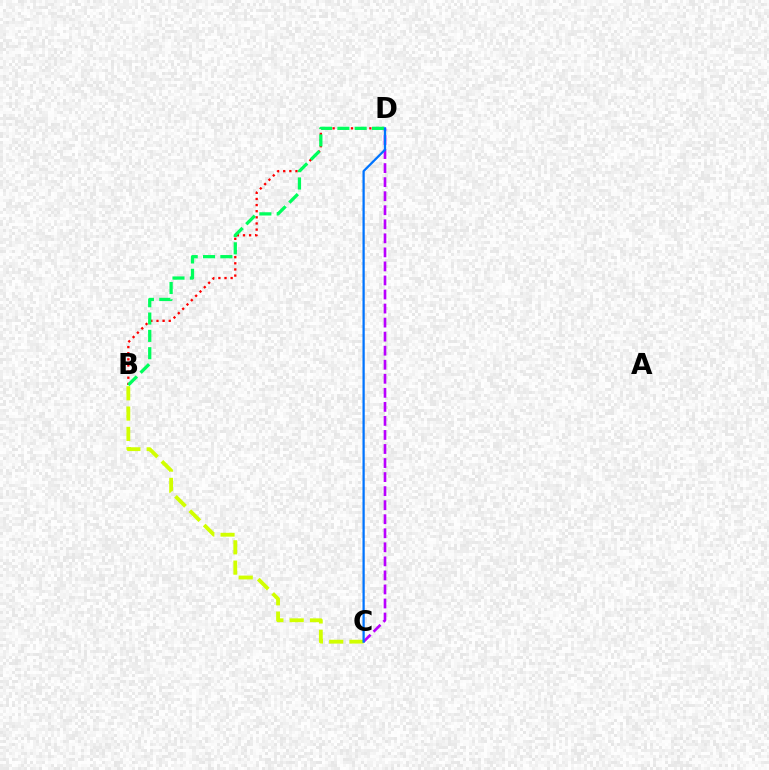{('B', 'D'): [{'color': '#ff0000', 'line_style': 'dotted', 'thickness': 1.66}, {'color': '#00ff5c', 'line_style': 'dashed', 'thickness': 2.35}], ('B', 'C'): [{'color': '#d1ff00', 'line_style': 'dashed', 'thickness': 2.76}], ('C', 'D'): [{'color': '#b900ff', 'line_style': 'dashed', 'thickness': 1.91}, {'color': '#0074ff', 'line_style': 'solid', 'thickness': 1.63}]}